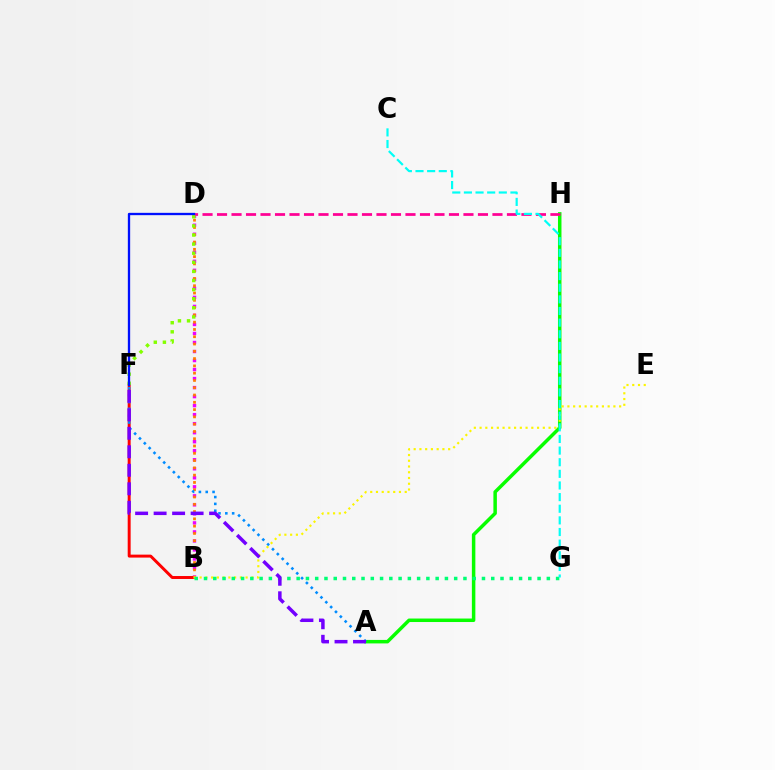{('A', 'H'): [{'color': '#08ff00', 'line_style': 'solid', 'thickness': 2.51}], ('B', 'D'): [{'color': '#ee00ff', 'line_style': 'dotted', 'thickness': 2.45}, {'color': '#ff7c00', 'line_style': 'dotted', 'thickness': 1.98}], ('D', 'H'): [{'color': '#ff0094', 'line_style': 'dashed', 'thickness': 1.97}], ('B', 'F'): [{'color': '#ff0000', 'line_style': 'solid', 'thickness': 2.13}], ('D', 'F'): [{'color': '#84ff00', 'line_style': 'dotted', 'thickness': 2.47}, {'color': '#0010ff', 'line_style': 'solid', 'thickness': 1.67}], ('A', 'F'): [{'color': '#008cff', 'line_style': 'dotted', 'thickness': 1.86}, {'color': '#7200ff', 'line_style': 'dashed', 'thickness': 2.51}], ('B', 'E'): [{'color': '#fcf500', 'line_style': 'dotted', 'thickness': 1.56}], ('B', 'G'): [{'color': '#00ff74', 'line_style': 'dotted', 'thickness': 2.52}], ('C', 'G'): [{'color': '#00fff6', 'line_style': 'dashed', 'thickness': 1.58}]}